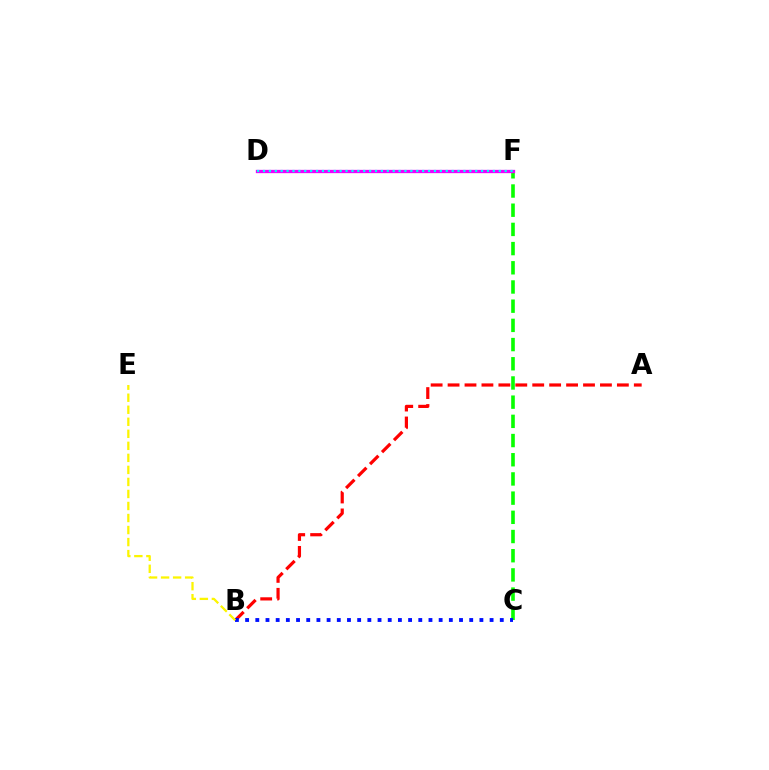{('C', 'F'): [{'color': '#08ff00', 'line_style': 'dashed', 'thickness': 2.61}], ('A', 'B'): [{'color': '#ff0000', 'line_style': 'dashed', 'thickness': 2.3}], ('D', 'F'): [{'color': '#ee00ff', 'line_style': 'solid', 'thickness': 2.38}, {'color': '#00fff6', 'line_style': 'dotted', 'thickness': 1.6}], ('B', 'C'): [{'color': '#0010ff', 'line_style': 'dotted', 'thickness': 2.77}], ('B', 'E'): [{'color': '#fcf500', 'line_style': 'dashed', 'thickness': 1.63}]}